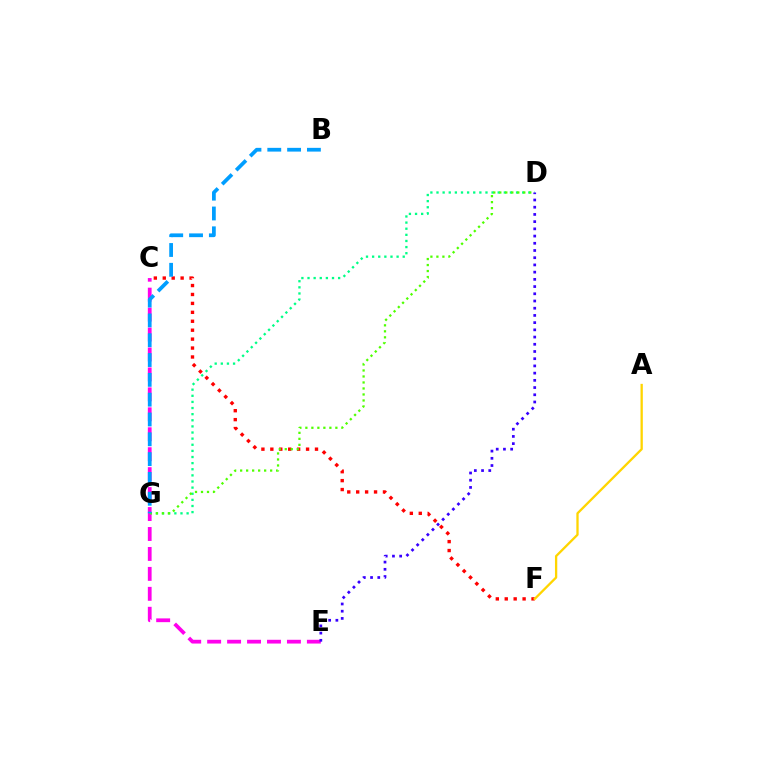{('D', 'G'): [{'color': '#00ff86', 'line_style': 'dotted', 'thickness': 1.66}, {'color': '#4fff00', 'line_style': 'dotted', 'thickness': 1.63}], ('C', 'E'): [{'color': '#ff00ed', 'line_style': 'dashed', 'thickness': 2.71}], ('C', 'F'): [{'color': '#ff0000', 'line_style': 'dotted', 'thickness': 2.43}], ('A', 'F'): [{'color': '#ffd500', 'line_style': 'solid', 'thickness': 1.66}], ('D', 'E'): [{'color': '#3700ff', 'line_style': 'dotted', 'thickness': 1.96}], ('B', 'G'): [{'color': '#009eff', 'line_style': 'dashed', 'thickness': 2.69}]}